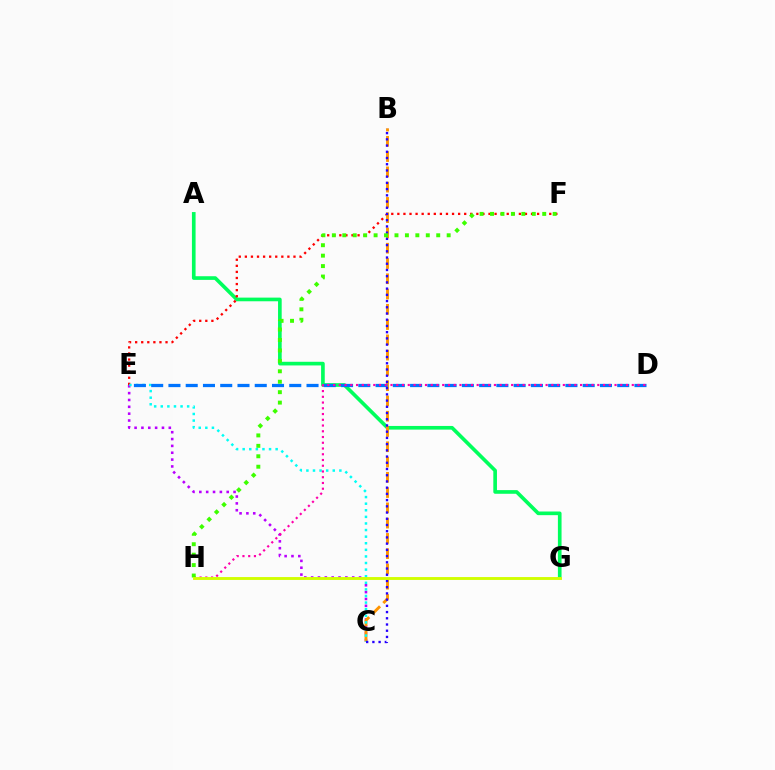{('A', 'G'): [{'color': '#00ff5c', 'line_style': 'solid', 'thickness': 2.63}], ('C', 'E'): [{'color': '#b900ff', 'line_style': 'dotted', 'thickness': 1.86}, {'color': '#00fff6', 'line_style': 'dotted', 'thickness': 1.79}], ('E', 'F'): [{'color': '#ff0000', 'line_style': 'dotted', 'thickness': 1.65}], ('B', 'C'): [{'color': '#ff9400', 'line_style': 'dashed', 'thickness': 2.07}, {'color': '#2500ff', 'line_style': 'dotted', 'thickness': 1.69}], ('D', 'E'): [{'color': '#0074ff', 'line_style': 'dashed', 'thickness': 2.34}], ('D', 'H'): [{'color': '#ff00ac', 'line_style': 'dotted', 'thickness': 1.56}], ('F', 'H'): [{'color': '#3dff00', 'line_style': 'dotted', 'thickness': 2.84}], ('G', 'H'): [{'color': '#d1ff00', 'line_style': 'solid', 'thickness': 2.08}]}